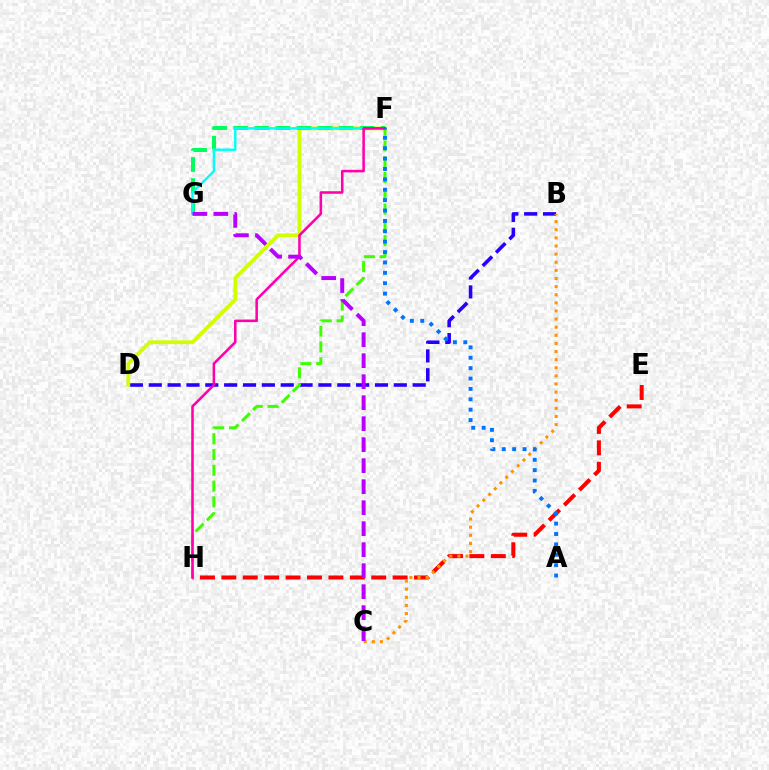{('B', 'D'): [{'color': '#2500ff', 'line_style': 'dashed', 'thickness': 2.56}], ('D', 'F'): [{'color': '#d1ff00', 'line_style': 'solid', 'thickness': 2.72}], ('F', 'H'): [{'color': '#3dff00', 'line_style': 'dashed', 'thickness': 2.15}, {'color': '#ff00ac', 'line_style': 'solid', 'thickness': 1.84}], ('E', 'H'): [{'color': '#ff0000', 'line_style': 'dashed', 'thickness': 2.91}], ('F', 'G'): [{'color': '#00ff5c', 'line_style': 'dashed', 'thickness': 2.86}, {'color': '#00fff6', 'line_style': 'solid', 'thickness': 1.75}], ('B', 'C'): [{'color': '#ff9400', 'line_style': 'dotted', 'thickness': 2.21}], ('A', 'F'): [{'color': '#0074ff', 'line_style': 'dotted', 'thickness': 2.82}], ('C', 'G'): [{'color': '#b900ff', 'line_style': 'dashed', 'thickness': 2.85}]}